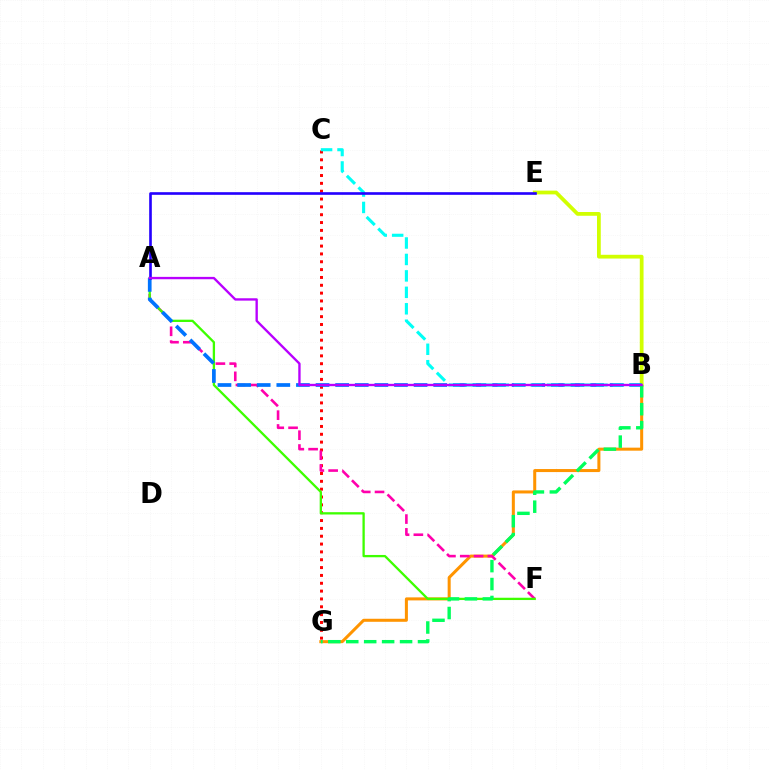{('C', 'G'): [{'color': '#ff0000', 'line_style': 'dotted', 'thickness': 2.13}], ('B', 'G'): [{'color': '#ff9400', 'line_style': 'solid', 'thickness': 2.18}, {'color': '#00ff5c', 'line_style': 'dashed', 'thickness': 2.44}], ('B', 'E'): [{'color': '#d1ff00', 'line_style': 'solid', 'thickness': 2.71}], ('A', 'F'): [{'color': '#ff00ac', 'line_style': 'dashed', 'thickness': 1.88}, {'color': '#3dff00', 'line_style': 'solid', 'thickness': 1.66}], ('A', 'B'): [{'color': '#0074ff', 'line_style': 'dashed', 'thickness': 2.66}, {'color': '#b900ff', 'line_style': 'solid', 'thickness': 1.7}], ('B', 'C'): [{'color': '#00fff6', 'line_style': 'dashed', 'thickness': 2.23}], ('A', 'E'): [{'color': '#2500ff', 'line_style': 'solid', 'thickness': 1.9}]}